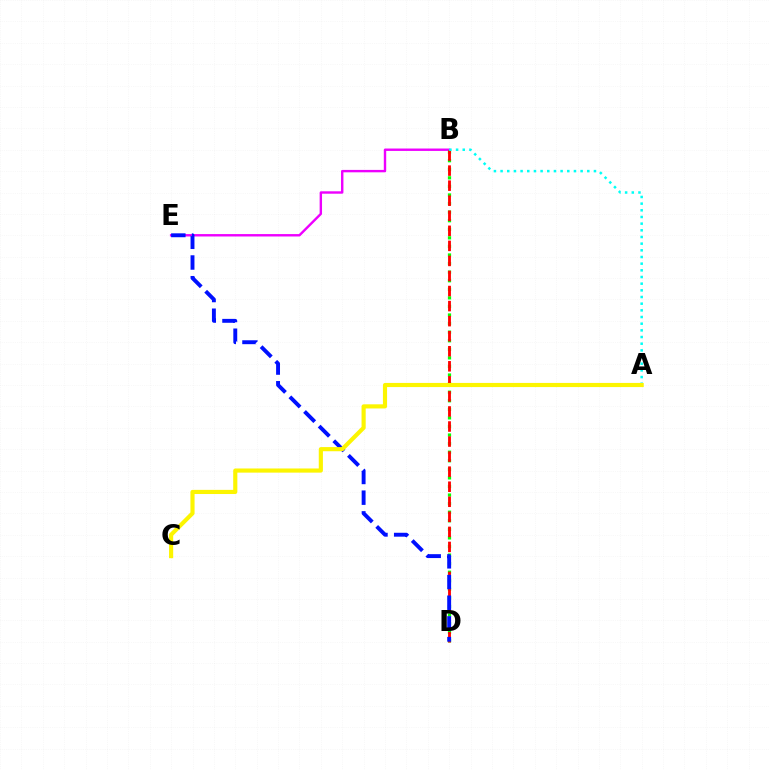{('B', 'E'): [{'color': '#ee00ff', 'line_style': 'solid', 'thickness': 1.73}], ('B', 'D'): [{'color': '#08ff00', 'line_style': 'dotted', 'thickness': 2.33}, {'color': '#ff0000', 'line_style': 'dashed', 'thickness': 2.04}], ('A', 'B'): [{'color': '#00fff6', 'line_style': 'dotted', 'thickness': 1.81}], ('D', 'E'): [{'color': '#0010ff', 'line_style': 'dashed', 'thickness': 2.81}], ('A', 'C'): [{'color': '#fcf500', 'line_style': 'solid', 'thickness': 2.98}]}